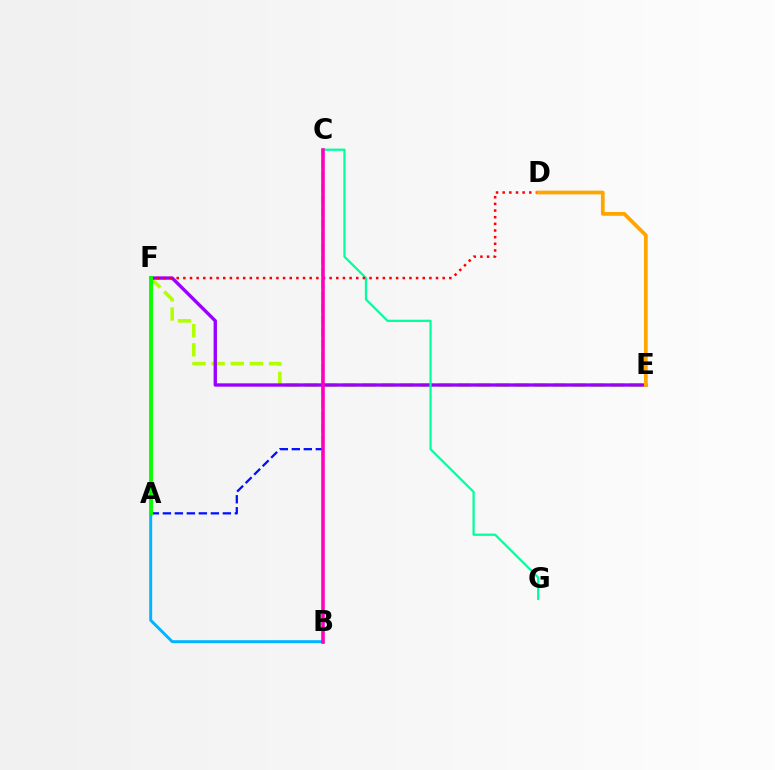{('E', 'F'): [{'color': '#b3ff00', 'line_style': 'dashed', 'thickness': 2.6}, {'color': '#9b00ff', 'line_style': 'solid', 'thickness': 2.41}], ('A', 'C'): [{'color': '#0010ff', 'line_style': 'dashed', 'thickness': 1.63}], ('A', 'B'): [{'color': '#00b5ff', 'line_style': 'solid', 'thickness': 2.12}], ('C', 'G'): [{'color': '#00ff9d', 'line_style': 'solid', 'thickness': 1.61}], ('D', 'F'): [{'color': '#ff0000', 'line_style': 'dotted', 'thickness': 1.81}], ('B', 'C'): [{'color': '#ff00bd', 'line_style': 'solid', 'thickness': 2.57}], ('D', 'E'): [{'color': '#ffa500', 'line_style': 'solid', 'thickness': 2.7}], ('A', 'F'): [{'color': '#08ff00', 'line_style': 'solid', 'thickness': 2.8}]}